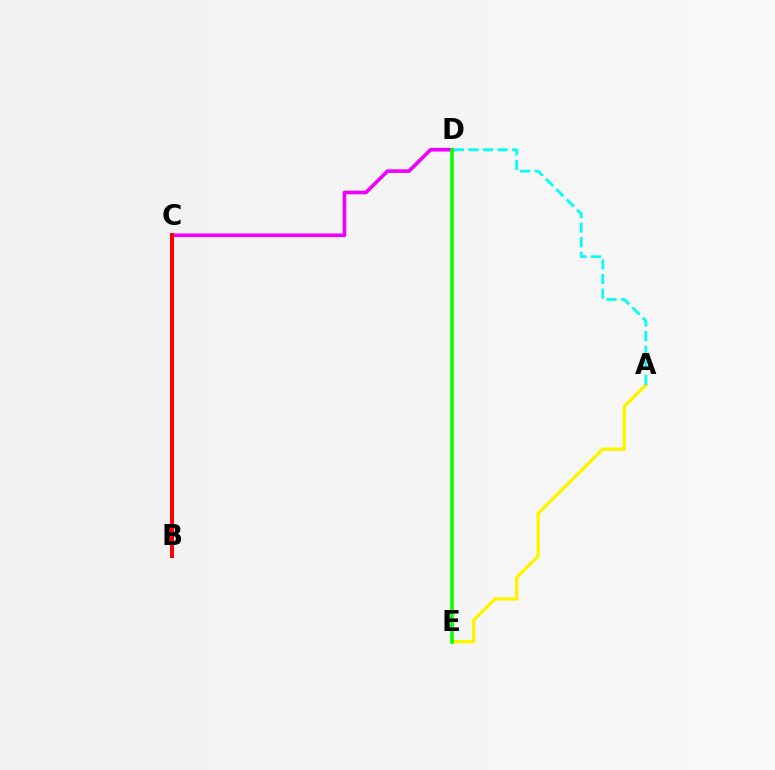{('C', 'D'): [{'color': '#ee00ff', 'line_style': 'solid', 'thickness': 2.62}], ('B', 'C'): [{'color': '#0010ff', 'line_style': 'dotted', 'thickness': 2.65}, {'color': '#ff0000', 'line_style': 'solid', 'thickness': 2.89}], ('A', 'E'): [{'color': '#fcf500', 'line_style': 'solid', 'thickness': 2.42}], ('D', 'E'): [{'color': '#08ff00', 'line_style': 'solid', 'thickness': 2.59}], ('A', 'D'): [{'color': '#00fff6', 'line_style': 'dashed', 'thickness': 1.98}]}